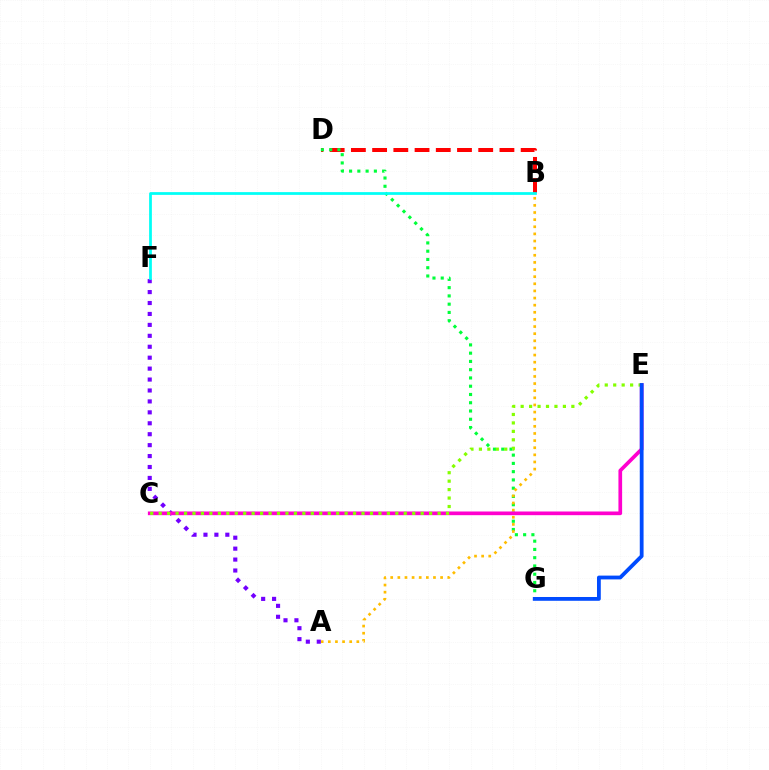{('B', 'D'): [{'color': '#ff0000', 'line_style': 'dashed', 'thickness': 2.88}], ('D', 'G'): [{'color': '#00ff39', 'line_style': 'dotted', 'thickness': 2.25}], ('A', 'B'): [{'color': '#ffbd00', 'line_style': 'dotted', 'thickness': 1.94}], ('A', 'F'): [{'color': '#7200ff', 'line_style': 'dotted', 'thickness': 2.97}], ('C', 'E'): [{'color': '#ff00cf', 'line_style': 'solid', 'thickness': 2.65}, {'color': '#84ff00', 'line_style': 'dotted', 'thickness': 2.3}], ('B', 'F'): [{'color': '#00fff6', 'line_style': 'solid', 'thickness': 1.98}], ('E', 'G'): [{'color': '#004bff', 'line_style': 'solid', 'thickness': 2.73}]}